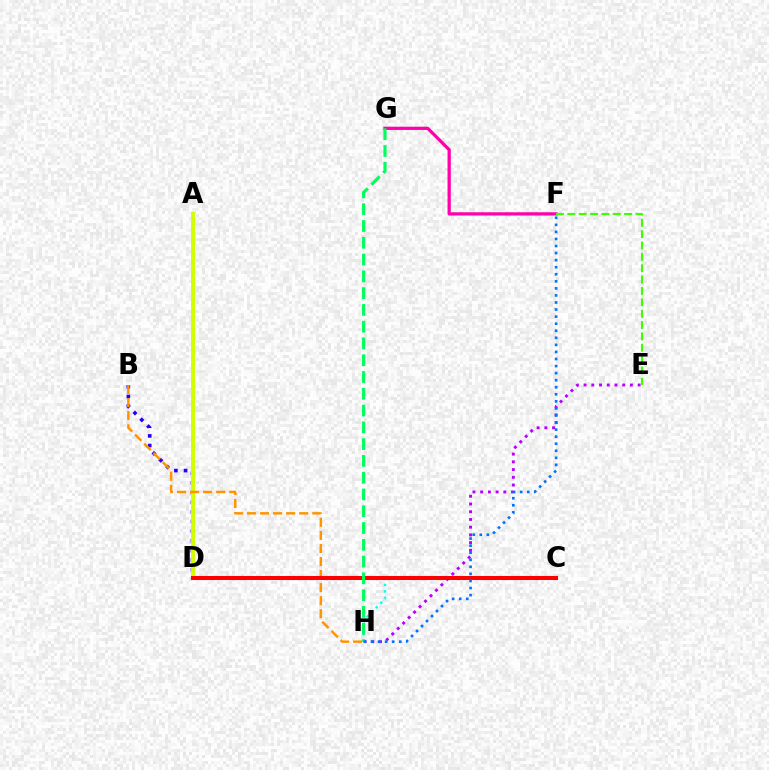{('F', 'G'): [{'color': '#ff00ac', 'line_style': 'solid', 'thickness': 2.34}], ('B', 'D'): [{'color': '#2500ff', 'line_style': 'dotted', 'thickness': 2.62}], ('E', 'H'): [{'color': '#b900ff', 'line_style': 'dotted', 'thickness': 2.1}], ('C', 'H'): [{'color': '#00fff6', 'line_style': 'dotted', 'thickness': 1.75}], ('A', 'D'): [{'color': '#d1ff00', 'line_style': 'solid', 'thickness': 2.83}], ('E', 'F'): [{'color': '#3dff00', 'line_style': 'dashed', 'thickness': 1.54}], ('B', 'H'): [{'color': '#ff9400', 'line_style': 'dashed', 'thickness': 1.77}], ('C', 'D'): [{'color': '#ff0000', 'line_style': 'solid', 'thickness': 2.91}], ('G', 'H'): [{'color': '#00ff5c', 'line_style': 'dashed', 'thickness': 2.28}], ('F', 'H'): [{'color': '#0074ff', 'line_style': 'dotted', 'thickness': 1.92}]}